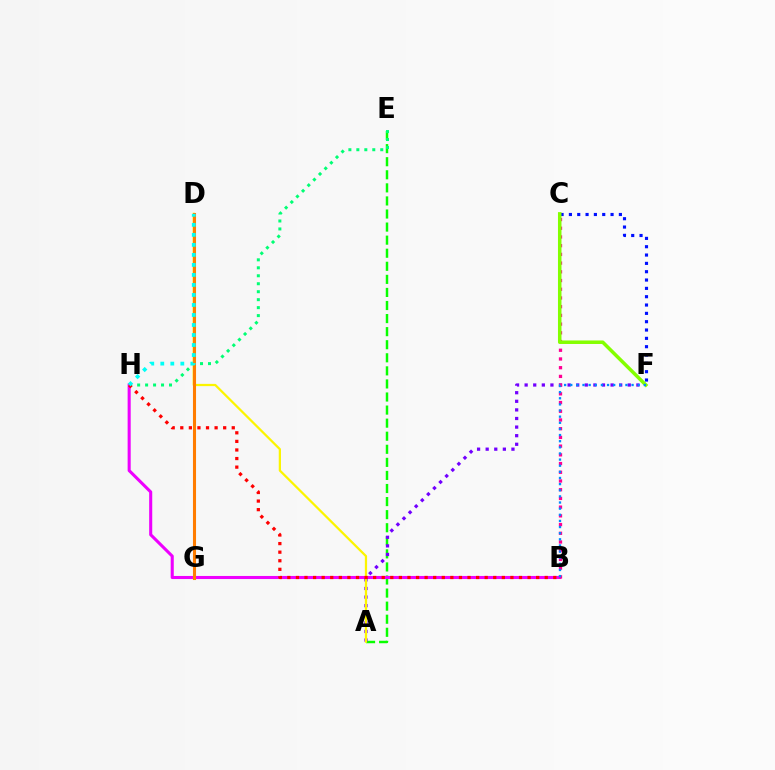{('A', 'E'): [{'color': '#08ff00', 'line_style': 'dashed', 'thickness': 1.78}], ('B', 'H'): [{'color': '#ee00ff', 'line_style': 'solid', 'thickness': 2.21}, {'color': '#ff0000', 'line_style': 'dotted', 'thickness': 2.33}], ('A', 'F'): [{'color': '#7200ff', 'line_style': 'dotted', 'thickness': 2.34}], ('B', 'C'): [{'color': '#ff0094', 'line_style': 'dotted', 'thickness': 2.37}], ('E', 'H'): [{'color': '#00ff74', 'line_style': 'dotted', 'thickness': 2.16}], ('A', 'D'): [{'color': '#fcf500', 'line_style': 'solid', 'thickness': 1.62}], ('D', 'G'): [{'color': '#ff7c00', 'line_style': 'solid', 'thickness': 2.21}], ('C', 'F'): [{'color': '#0010ff', 'line_style': 'dotted', 'thickness': 2.26}, {'color': '#84ff00', 'line_style': 'solid', 'thickness': 2.52}], ('B', 'F'): [{'color': '#008cff', 'line_style': 'dotted', 'thickness': 1.67}], ('D', 'H'): [{'color': '#00fff6', 'line_style': 'dotted', 'thickness': 2.72}]}